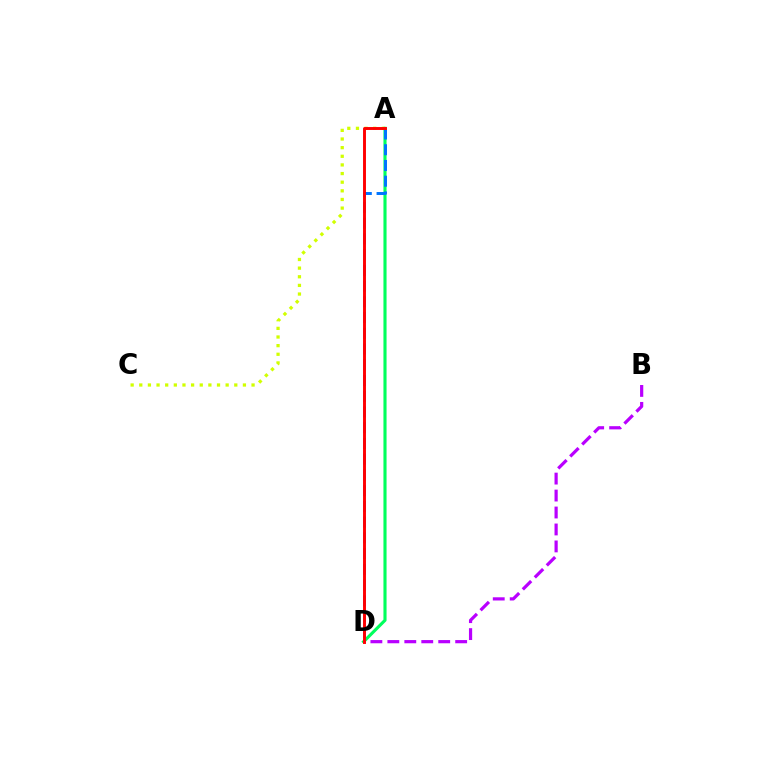{('A', 'D'): [{'color': '#00ff5c', 'line_style': 'solid', 'thickness': 2.25}, {'color': '#0074ff', 'line_style': 'dashed', 'thickness': 2.14}, {'color': '#ff0000', 'line_style': 'solid', 'thickness': 2.1}], ('A', 'C'): [{'color': '#d1ff00', 'line_style': 'dotted', 'thickness': 2.35}], ('B', 'D'): [{'color': '#b900ff', 'line_style': 'dashed', 'thickness': 2.3}]}